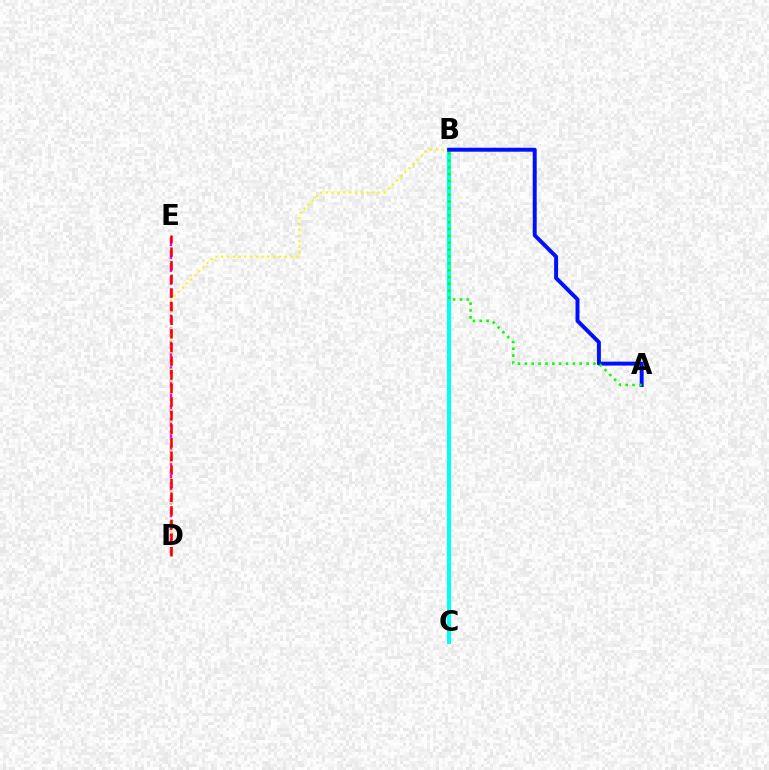{('D', 'E'): [{'color': '#ee00ff', 'line_style': 'dashed', 'thickness': 1.75}, {'color': '#ff0000', 'line_style': 'dashed', 'thickness': 1.85}], ('B', 'D'): [{'color': '#fcf500', 'line_style': 'dotted', 'thickness': 1.57}], ('B', 'C'): [{'color': '#00fff6', 'line_style': 'solid', 'thickness': 2.89}], ('A', 'B'): [{'color': '#0010ff', 'line_style': 'solid', 'thickness': 2.85}, {'color': '#08ff00', 'line_style': 'dotted', 'thickness': 1.86}]}